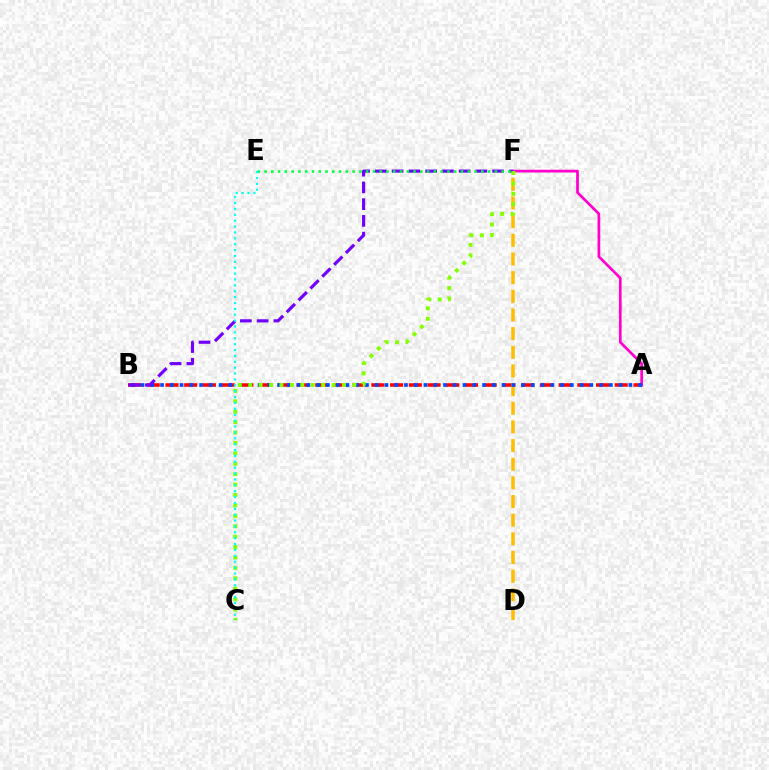{('A', 'F'): [{'color': '#ff00cf', 'line_style': 'solid', 'thickness': 1.96}], ('A', 'B'): [{'color': '#ff0000', 'line_style': 'dashed', 'thickness': 2.54}, {'color': '#004bff', 'line_style': 'dotted', 'thickness': 2.65}], ('D', 'F'): [{'color': '#ffbd00', 'line_style': 'dashed', 'thickness': 2.53}], ('B', 'F'): [{'color': '#7200ff', 'line_style': 'dashed', 'thickness': 2.28}], ('E', 'F'): [{'color': '#00ff39', 'line_style': 'dotted', 'thickness': 1.84}], ('C', 'F'): [{'color': '#84ff00', 'line_style': 'dotted', 'thickness': 2.83}], ('C', 'E'): [{'color': '#00fff6', 'line_style': 'dotted', 'thickness': 1.6}]}